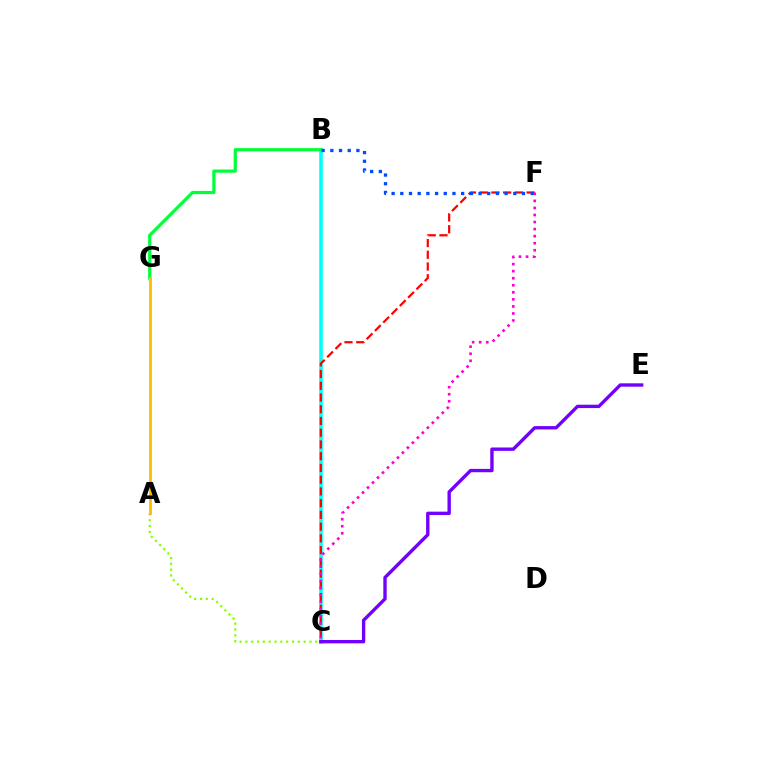{('B', 'C'): [{'color': '#00fff6', 'line_style': 'solid', 'thickness': 2.57}], ('A', 'C'): [{'color': '#84ff00', 'line_style': 'dotted', 'thickness': 1.58}], ('B', 'G'): [{'color': '#00ff39', 'line_style': 'solid', 'thickness': 2.3}], ('C', 'F'): [{'color': '#ff0000', 'line_style': 'dashed', 'thickness': 1.59}, {'color': '#ff00cf', 'line_style': 'dotted', 'thickness': 1.92}], ('C', 'E'): [{'color': '#7200ff', 'line_style': 'solid', 'thickness': 2.42}], ('B', 'F'): [{'color': '#004bff', 'line_style': 'dotted', 'thickness': 2.36}], ('A', 'G'): [{'color': '#ffbd00', 'line_style': 'solid', 'thickness': 2.05}]}